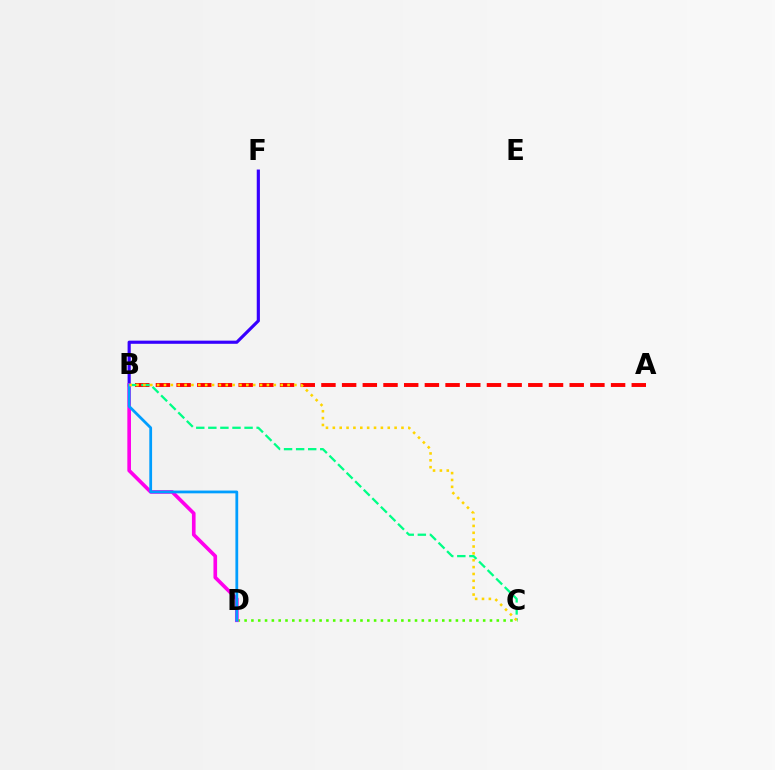{('C', 'D'): [{'color': '#4fff00', 'line_style': 'dotted', 'thickness': 1.85}], ('A', 'B'): [{'color': '#ff0000', 'line_style': 'dashed', 'thickness': 2.81}], ('B', 'C'): [{'color': '#00ff86', 'line_style': 'dashed', 'thickness': 1.64}, {'color': '#ffd500', 'line_style': 'dotted', 'thickness': 1.86}], ('B', 'F'): [{'color': '#3700ff', 'line_style': 'solid', 'thickness': 2.27}], ('B', 'D'): [{'color': '#ff00ed', 'line_style': 'solid', 'thickness': 2.62}, {'color': '#009eff', 'line_style': 'solid', 'thickness': 2.0}]}